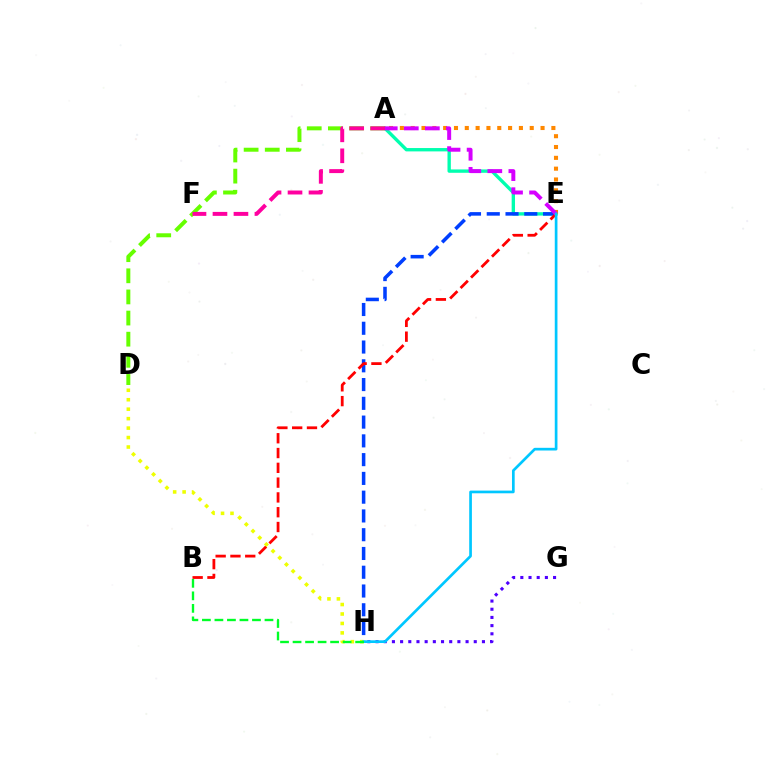{('A', 'E'): [{'color': '#00ffaf', 'line_style': 'solid', 'thickness': 2.42}, {'color': '#ff8800', 'line_style': 'dotted', 'thickness': 2.94}, {'color': '#d600ff', 'line_style': 'dashed', 'thickness': 2.86}], ('G', 'H'): [{'color': '#4f00ff', 'line_style': 'dotted', 'thickness': 2.22}], ('E', 'H'): [{'color': '#003fff', 'line_style': 'dashed', 'thickness': 2.55}, {'color': '#00c7ff', 'line_style': 'solid', 'thickness': 1.94}], ('A', 'D'): [{'color': '#66ff00', 'line_style': 'dashed', 'thickness': 2.87}], ('B', 'E'): [{'color': '#ff0000', 'line_style': 'dashed', 'thickness': 2.01}], ('D', 'H'): [{'color': '#eeff00', 'line_style': 'dotted', 'thickness': 2.57}], ('B', 'H'): [{'color': '#00ff27', 'line_style': 'dashed', 'thickness': 1.7}], ('A', 'F'): [{'color': '#ff00a0', 'line_style': 'dashed', 'thickness': 2.85}]}